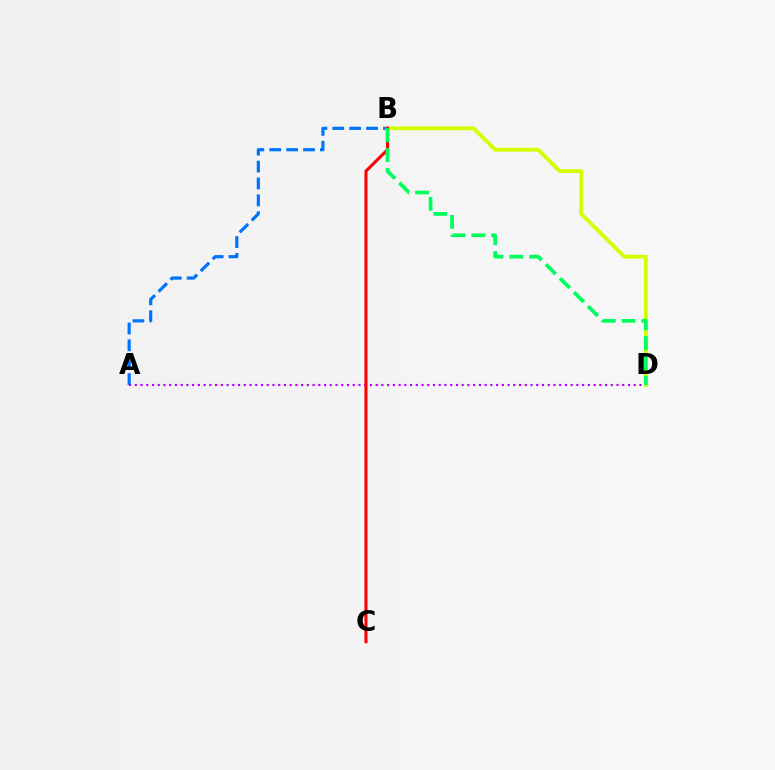{('A', 'B'): [{'color': '#0074ff', 'line_style': 'dashed', 'thickness': 2.29}], ('A', 'D'): [{'color': '#b900ff', 'line_style': 'dotted', 'thickness': 1.56}], ('B', 'D'): [{'color': '#d1ff00', 'line_style': 'solid', 'thickness': 2.74}, {'color': '#00ff5c', 'line_style': 'dashed', 'thickness': 2.69}], ('B', 'C'): [{'color': '#ff0000', 'line_style': 'solid', 'thickness': 2.2}]}